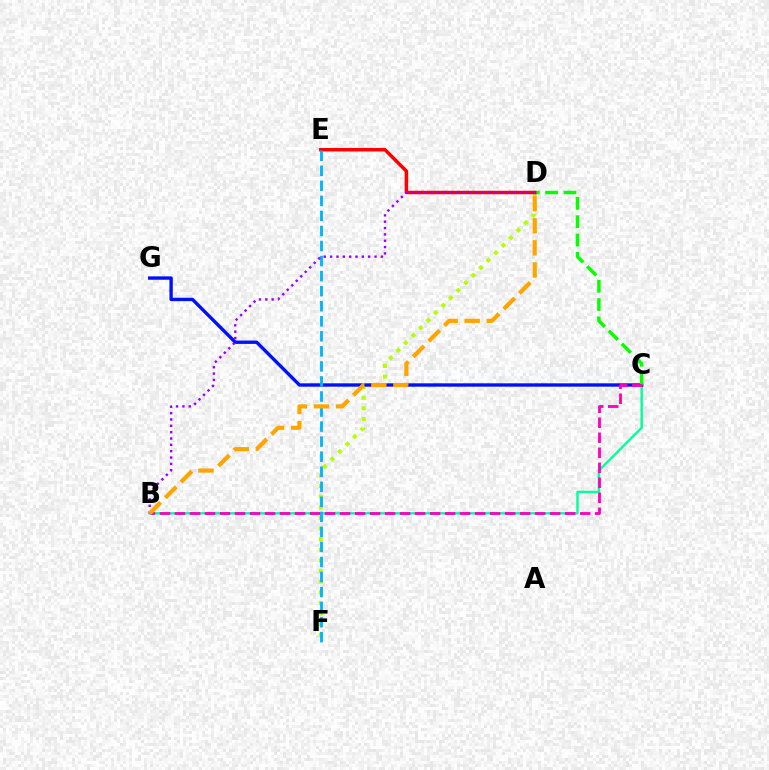{('B', 'C'): [{'color': '#00ff9d', 'line_style': 'solid', 'thickness': 1.73}, {'color': '#ff00bd', 'line_style': 'dashed', 'thickness': 2.04}], ('D', 'F'): [{'color': '#b3ff00', 'line_style': 'dotted', 'thickness': 2.88}], ('C', 'G'): [{'color': '#0010ff', 'line_style': 'solid', 'thickness': 2.42}], ('C', 'D'): [{'color': '#08ff00', 'line_style': 'dashed', 'thickness': 2.49}], ('D', 'E'): [{'color': '#ff0000', 'line_style': 'solid', 'thickness': 2.51}], ('E', 'F'): [{'color': '#00b5ff', 'line_style': 'dashed', 'thickness': 2.04}], ('B', 'D'): [{'color': '#9b00ff', 'line_style': 'dotted', 'thickness': 1.72}, {'color': '#ffa500', 'line_style': 'dashed', 'thickness': 3.0}]}